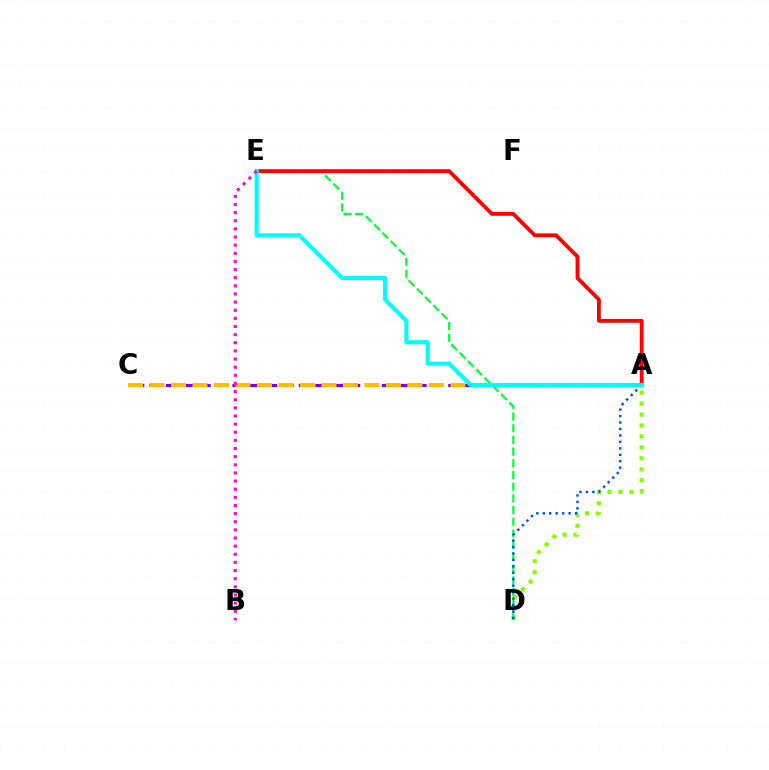{('A', 'D'): [{'color': '#84ff00', 'line_style': 'dotted', 'thickness': 2.98}, {'color': '#004bff', 'line_style': 'dotted', 'thickness': 1.75}], ('A', 'C'): [{'color': '#7200ff', 'line_style': 'dashed', 'thickness': 2.26}, {'color': '#ffbd00', 'line_style': 'dashed', 'thickness': 2.92}], ('D', 'E'): [{'color': '#00ff39', 'line_style': 'dashed', 'thickness': 1.59}], ('A', 'E'): [{'color': '#ff0000', 'line_style': 'solid', 'thickness': 2.75}, {'color': '#00fff6', 'line_style': 'solid', 'thickness': 2.96}], ('B', 'E'): [{'color': '#ff00cf', 'line_style': 'dotted', 'thickness': 2.21}]}